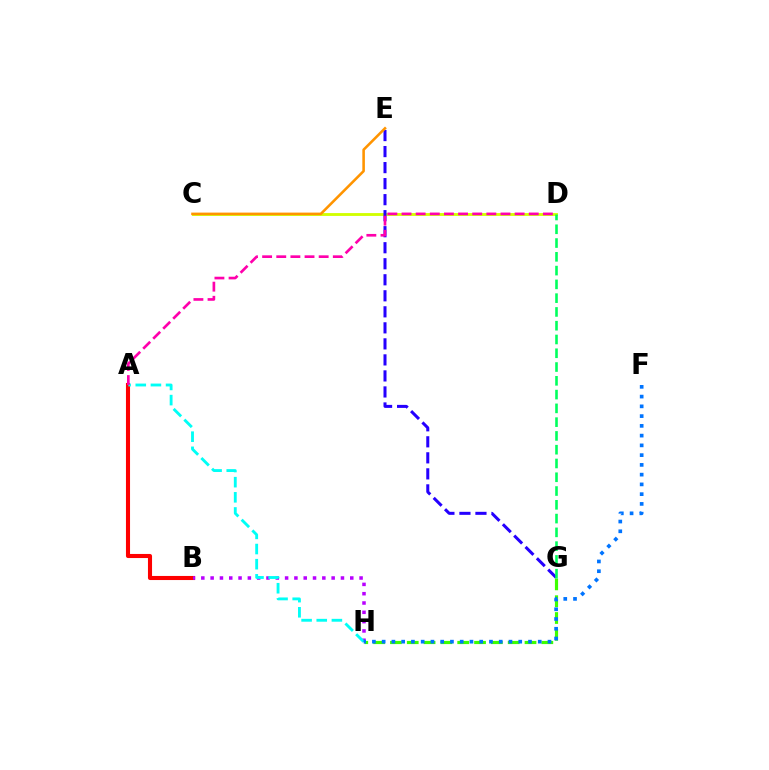{('G', 'H'): [{'color': '#3dff00', 'line_style': 'dashed', 'thickness': 2.29}], ('A', 'B'): [{'color': '#ff0000', 'line_style': 'solid', 'thickness': 2.94}], ('B', 'H'): [{'color': '#b900ff', 'line_style': 'dotted', 'thickness': 2.53}], ('A', 'H'): [{'color': '#00fff6', 'line_style': 'dashed', 'thickness': 2.06}], ('C', 'D'): [{'color': '#d1ff00', 'line_style': 'solid', 'thickness': 2.05}], ('E', 'G'): [{'color': '#2500ff', 'line_style': 'dashed', 'thickness': 2.18}], ('D', 'G'): [{'color': '#00ff5c', 'line_style': 'dashed', 'thickness': 1.87}], ('C', 'E'): [{'color': '#ff9400', 'line_style': 'solid', 'thickness': 1.85}], ('A', 'D'): [{'color': '#ff00ac', 'line_style': 'dashed', 'thickness': 1.92}], ('F', 'H'): [{'color': '#0074ff', 'line_style': 'dotted', 'thickness': 2.65}]}